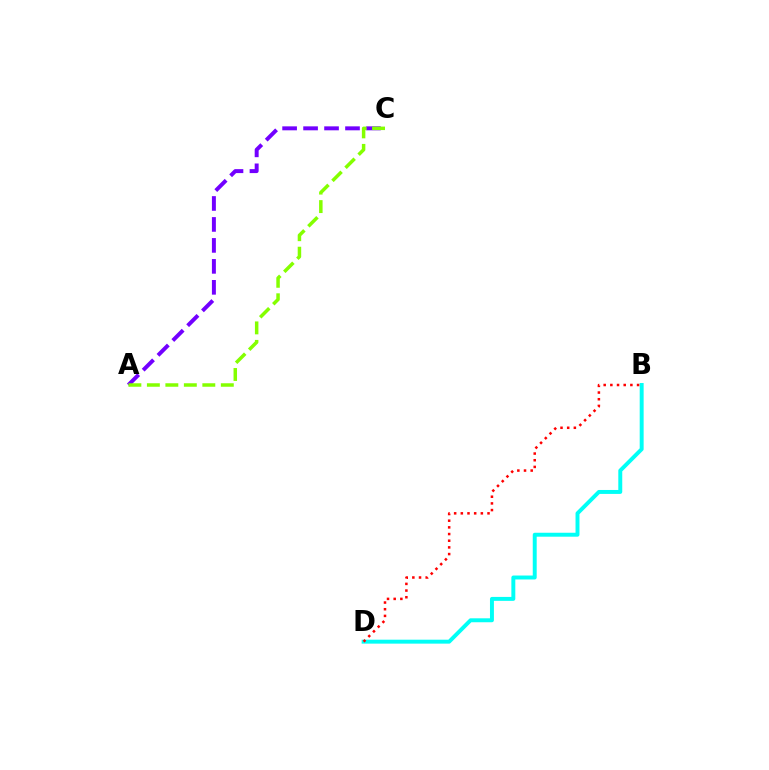{('A', 'C'): [{'color': '#7200ff', 'line_style': 'dashed', 'thickness': 2.85}, {'color': '#84ff00', 'line_style': 'dashed', 'thickness': 2.51}], ('B', 'D'): [{'color': '#00fff6', 'line_style': 'solid', 'thickness': 2.84}, {'color': '#ff0000', 'line_style': 'dotted', 'thickness': 1.81}]}